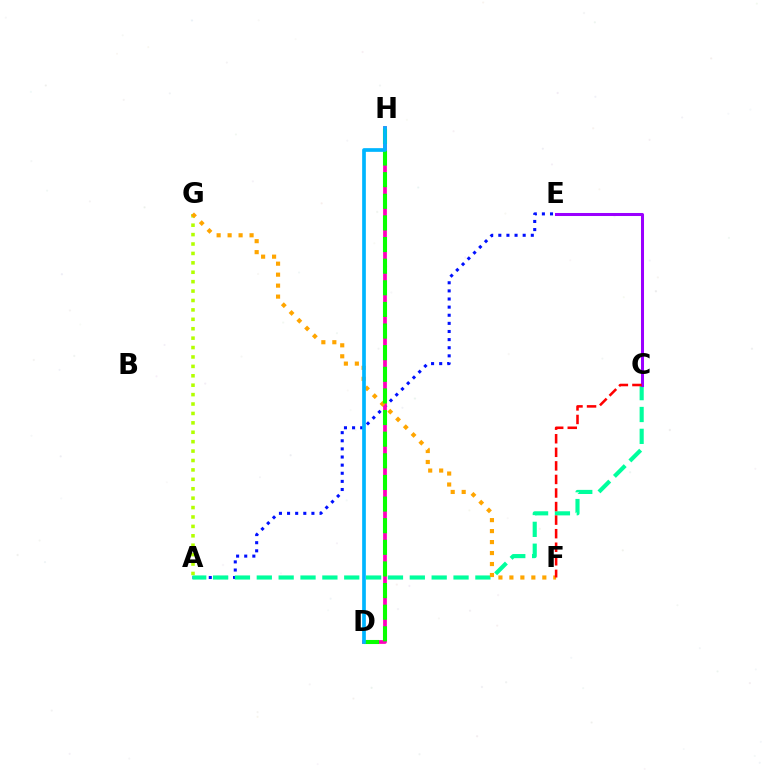{('A', 'E'): [{'color': '#0010ff', 'line_style': 'dotted', 'thickness': 2.21}], ('A', 'G'): [{'color': '#b3ff00', 'line_style': 'dotted', 'thickness': 2.56}], ('D', 'H'): [{'color': '#ff00bd', 'line_style': 'solid', 'thickness': 2.7}, {'color': '#08ff00', 'line_style': 'dashed', 'thickness': 2.94}, {'color': '#00b5ff', 'line_style': 'solid', 'thickness': 2.66}], ('A', 'C'): [{'color': '#00ff9d', 'line_style': 'dashed', 'thickness': 2.97}], ('C', 'E'): [{'color': '#9b00ff', 'line_style': 'solid', 'thickness': 2.18}], ('F', 'G'): [{'color': '#ffa500', 'line_style': 'dotted', 'thickness': 2.98}], ('C', 'F'): [{'color': '#ff0000', 'line_style': 'dashed', 'thickness': 1.84}]}